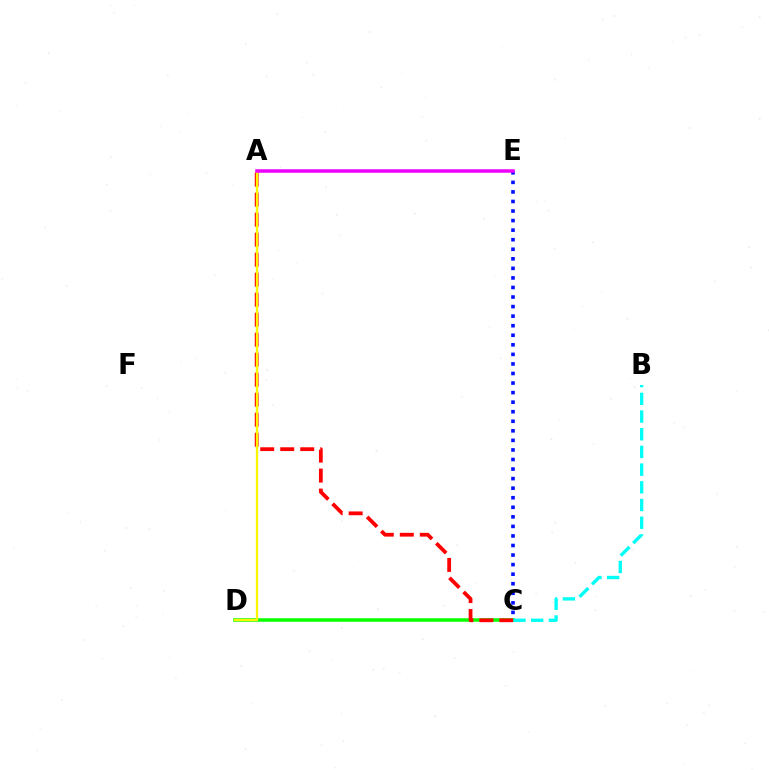{('C', 'E'): [{'color': '#0010ff', 'line_style': 'dotted', 'thickness': 2.6}], ('C', 'D'): [{'color': '#08ff00', 'line_style': 'solid', 'thickness': 2.53}], ('A', 'C'): [{'color': '#ff0000', 'line_style': 'dashed', 'thickness': 2.72}], ('A', 'D'): [{'color': '#fcf500', 'line_style': 'solid', 'thickness': 1.67}], ('A', 'E'): [{'color': '#ee00ff', 'line_style': 'solid', 'thickness': 2.53}], ('B', 'C'): [{'color': '#00fff6', 'line_style': 'dashed', 'thickness': 2.4}]}